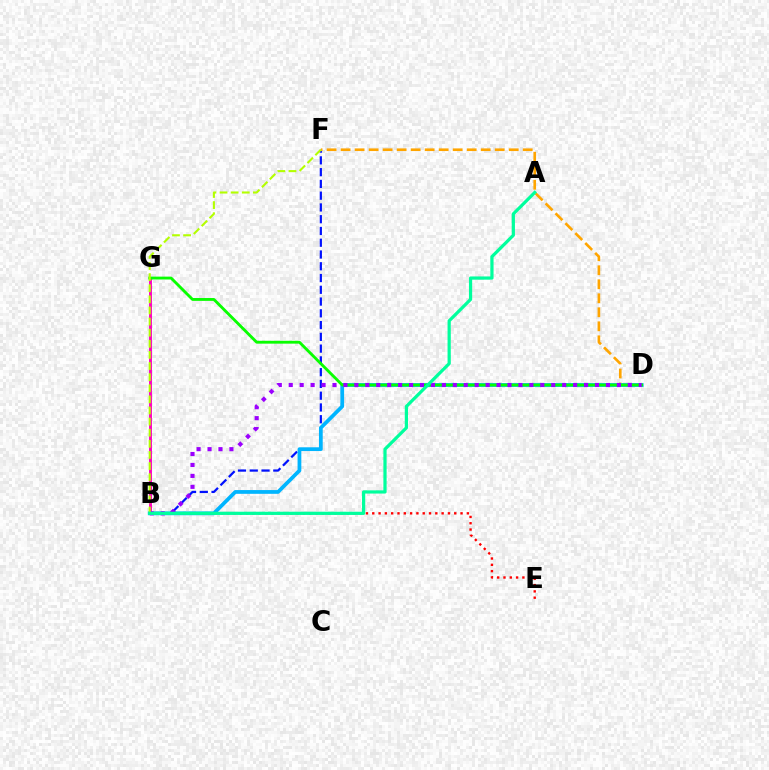{('B', 'F'): [{'color': '#0010ff', 'line_style': 'dashed', 'thickness': 1.6}, {'color': '#b3ff00', 'line_style': 'dashed', 'thickness': 1.51}], ('B', 'G'): [{'color': '#ff00bd', 'line_style': 'solid', 'thickness': 2.07}], ('B', 'E'): [{'color': '#ff0000', 'line_style': 'dotted', 'thickness': 1.71}], ('D', 'F'): [{'color': '#ffa500', 'line_style': 'dashed', 'thickness': 1.9}], ('B', 'D'): [{'color': '#00b5ff', 'line_style': 'solid', 'thickness': 2.7}, {'color': '#9b00ff', 'line_style': 'dotted', 'thickness': 2.97}], ('D', 'G'): [{'color': '#08ff00', 'line_style': 'solid', 'thickness': 2.05}], ('A', 'B'): [{'color': '#00ff9d', 'line_style': 'solid', 'thickness': 2.32}]}